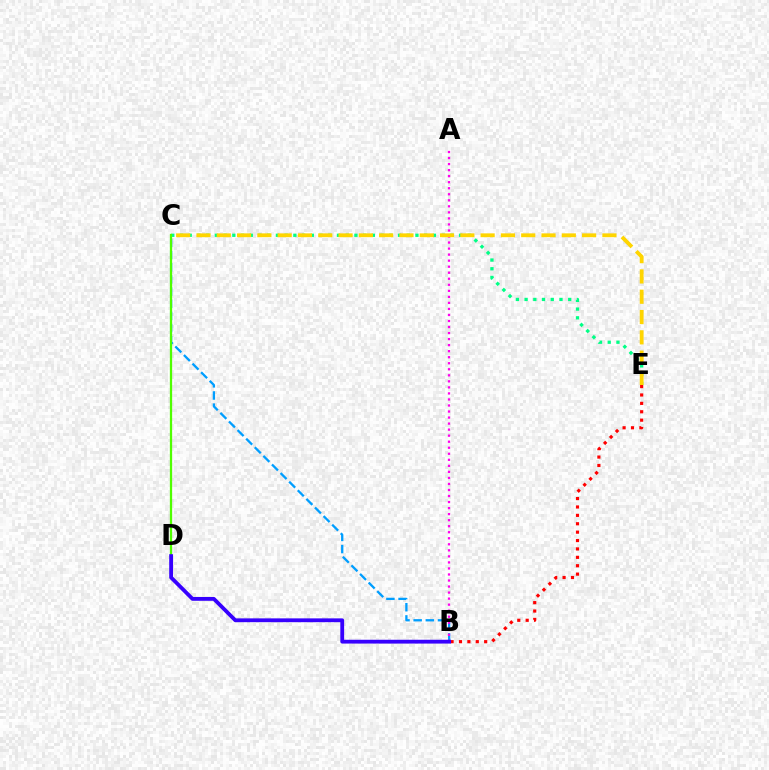{('C', 'E'): [{'color': '#00ff86', 'line_style': 'dotted', 'thickness': 2.37}, {'color': '#ffd500', 'line_style': 'dashed', 'thickness': 2.76}], ('B', 'C'): [{'color': '#009eff', 'line_style': 'dashed', 'thickness': 1.65}], ('B', 'E'): [{'color': '#ff0000', 'line_style': 'dotted', 'thickness': 2.28}], ('A', 'B'): [{'color': '#ff00ed', 'line_style': 'dotted', 'thickness': 1.64}], ('C', 'D'): [{'color': '#4fff00', 'line_style': 'solid', 'thickness': 1.64}], ('B', 'D'): [{'color': '#3700ff', 'line_style': 'solid', 'thickness': 2.75}]}